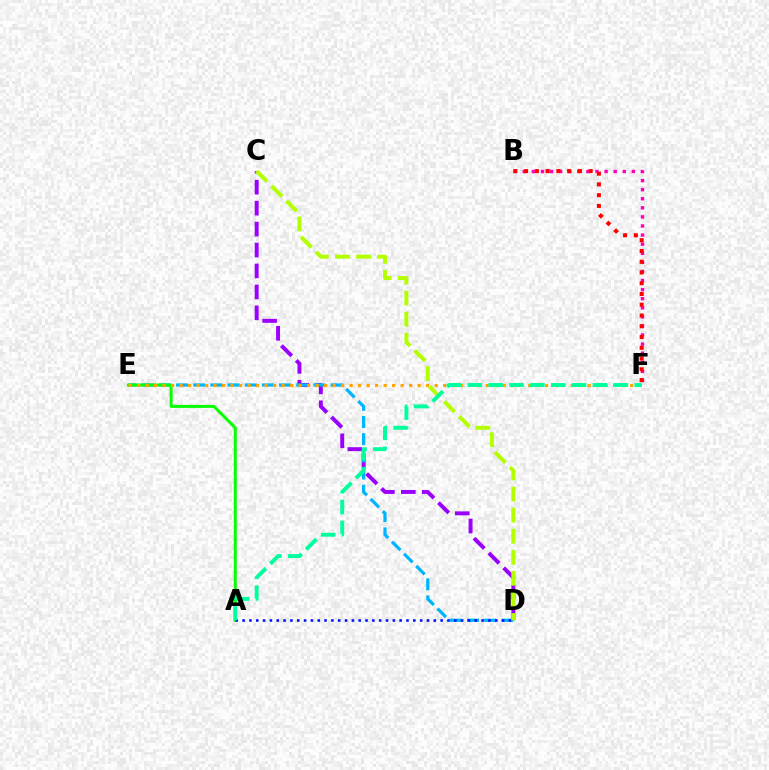{('B', 'F'): [{'color': '#ff00bd', 'line_style': 'dotted', 'thickness': 2.47}, {'color': '#ff0000', 'line_style': 'dotted', 'thickness': 2.92}], ('C', 'D'): [{'color': '#9b00ff', 'line_style': 'dashed', 'thickness': 2.84}, {'color': '#b3ff00', 'line_style': 'dashed', 'thickness': 2.86}], ('D', 'E'): [{'color': '#00b5ff', 'line_style': 'dashed', 'thickness': 2.33}], ('A', 'E'): [{'color': '#08ff00', 'line_style': 'solid', 'thickness': 2.16}], ('E', 'F'): [{'color': '#ffa500', 'line_style': 'dotted', 'thickness': 2.31}], ('A', 'D'): [{'color': '#0010ff', 'line_style': 'dotted', 'thickness': 1.86}], ('A', 'F'): [{'color': '#00ff9d', 'line_style': 'dashed', 'thickness': 2.84}]}